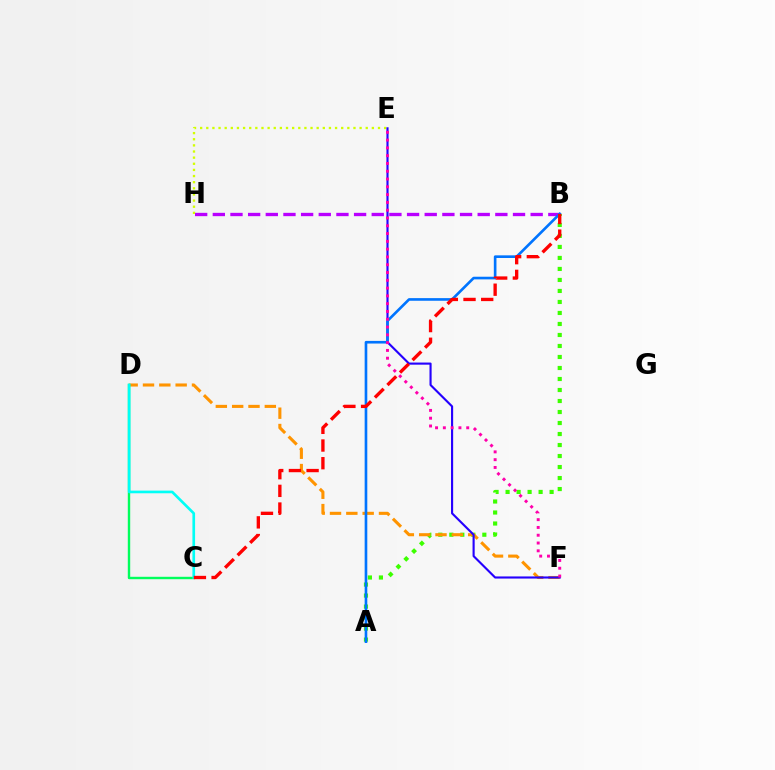{('A', 'B'): [{'color': '#3dff00', 'line_style': 'dotted', 'thickness': 2.99}, {'color': '#0074ff', 'line_style': 'solid', 'thickness': 1.9}], ('D', 'F'): [{'color': '#ff9400', 'line_style': 'dashed', 'thickness': 2.22}], ('E', 'H'): [{'color': '#d1ff00', 'line_style': 'dotted', 'thickness': 1.67}], ('C', 'D'): [{'color': '#00ff5c', 'line_style': 'solid', 'thickness': 1.73}, {'color': '#00fff6', 'line_style': 'solid', 'thickness': 1.91}], ('B', 'H'): [{'color': '#b900ff', 'line_style': 'dashed', 'thickness': 2.4}], ('E', 'F'): [{'color': '#2500ff', 'line_style': 'solid', 'thickness': 1.53}, {'color': '#ff00ac', 'line_style': 'dotted', 'thickness': 2.12}], ('B', 'C'): [{'color': '#ff0000', 'line_style': 'dashed', 'thickness': 2.4}]}